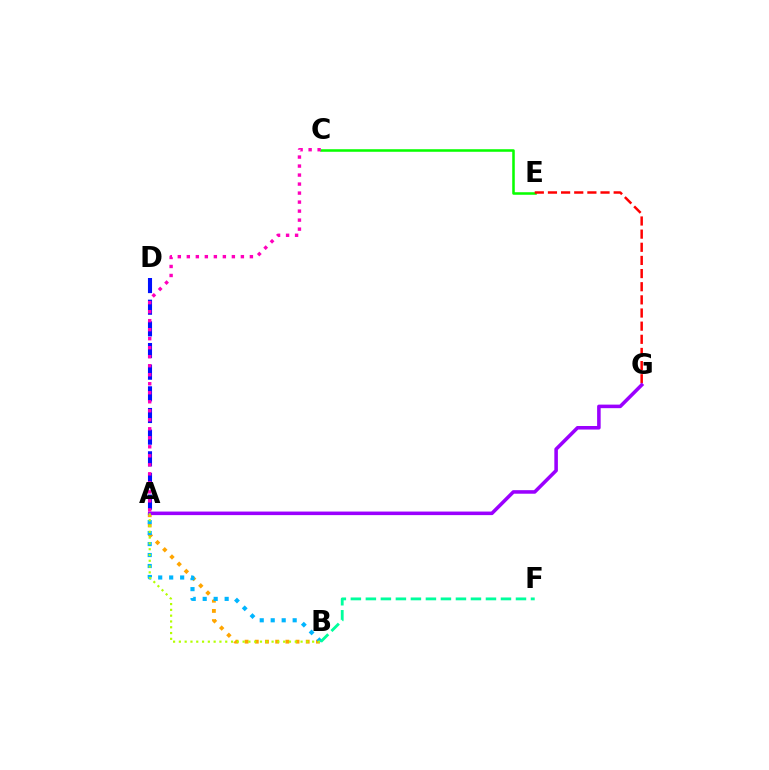{('C', 'E'): [{'color': '#08ff00', 'line_style': 'solid', 'thickness': 1.83}], ('E', 'G'): [{'color': '#ff0000', 'line_style': 'dashed', 'thickness': 1.79}], ('A', 'B'): [{'color': '#ffa500', 'line_style': 'dotted', 'thickness': 2.77}, {'color': '#00b5ff', 'line_style': 'dotted', 'thickness': 2.98}, {'color': '#b3ff00', 'line_style': 'dotted', 'thickness': 1.57}], ('A', 'D'): [{'color': '#0010ff', 'line_style': 'dashed', 'thickness': 2.94}], ('A', 'G'): [{'color': '#9b00ff', 'line_style': 'solid', 'thickness': 2.56}], ('A', 'C'): [{'color': '#ff00bd', 'line_style': 'dotted', 'thickness': 2.45}], ('B', 'F'): [{'color': '#00ff9d', 'line_style': 'dashed', 'thickness': 2.04}]}